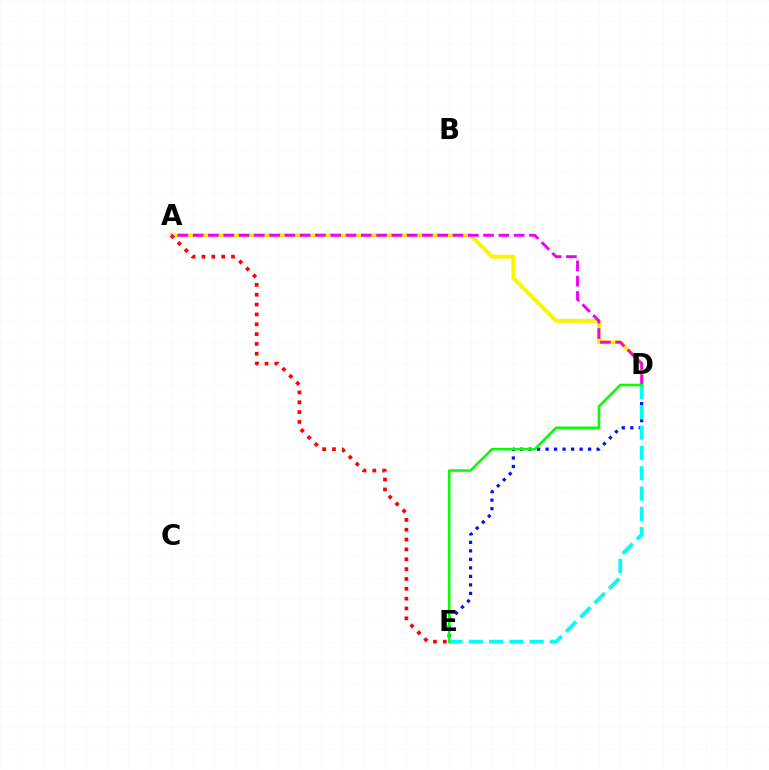{('D', 'E'): [{'color': '#0010ff', 'line_style': 'dotted', 'thickness': 2.31}, {'color': '#00fff6', 'line_style': 'dashed', 'thickness': 2.76}, {'color': '#08ff00', 'line_style': 'solid', 'thickness': 1.86}], ('A', 'D'): [{'color': '#fcf500', 'line_style': 'solid', 'thickness': 2.85}, {'color': '#ee00ff', 'line_style': 'dashed', 'thickness': 2.08}], ('A', 'E'): [{'color': '#ff0000', 'line_style': 'dotted', 'thickness': 2.67}]}